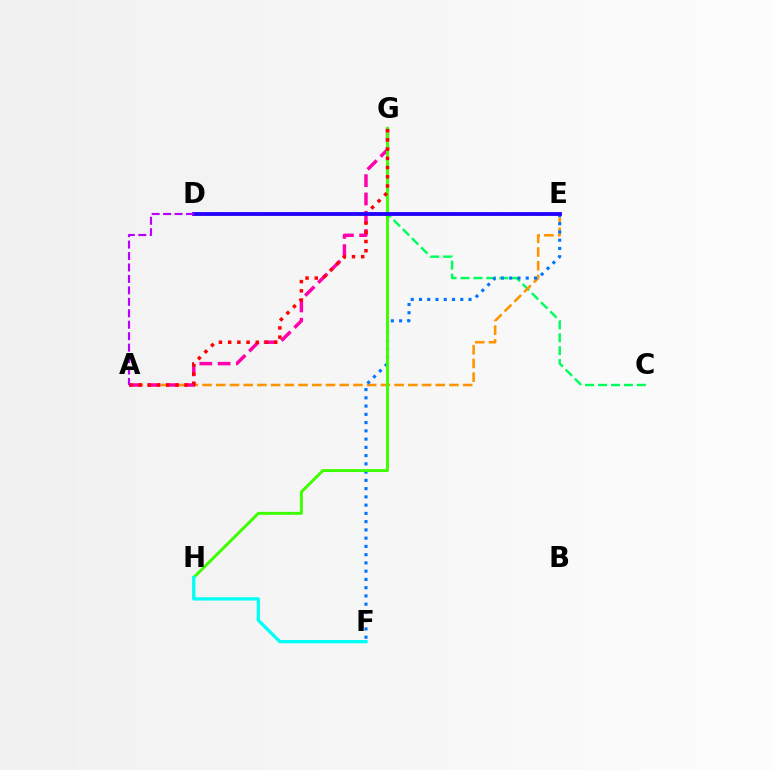{('C', 'D'): [{'color': '#00ff5c', 'line_style': 'dashed', 'thickness': 1.76}], ('A', 'E'): [{'color': '#ff9400', 'line_style': 'dashed', 'thickness': 1.86}], ('D', 'E'): [{'color': '#d1ff00', 'line_style': 'dashed', 'thickness': 2.09}, {'color': '#2500ff', 'line_style': 'solid', 'thickness': 2.75}], ('E', 'F'): [{'color': '#0074ff', 'line_style': 'dotted', 'thickness': 2.24}], ('A', 'G'): [{'color': '#ff00ac', 'line_style': 'dashed', 'thickness': 2.49}, {'color': '#ff0000', 'line_style': 'dotted', 'thickness': 2.5}], ('G', 'H'): [{'color': '#3dff00', 'line_style': 'solid', 'thickness': 2.12}], ('F', 'H'): [{'color': '#00fff6', 'line_style': 'solid', 'thickness': 2.36}], ('A', 'D'): [{'color': '#b900ff', 'line_style': 'dashed', 'thickness': 1.56}]}